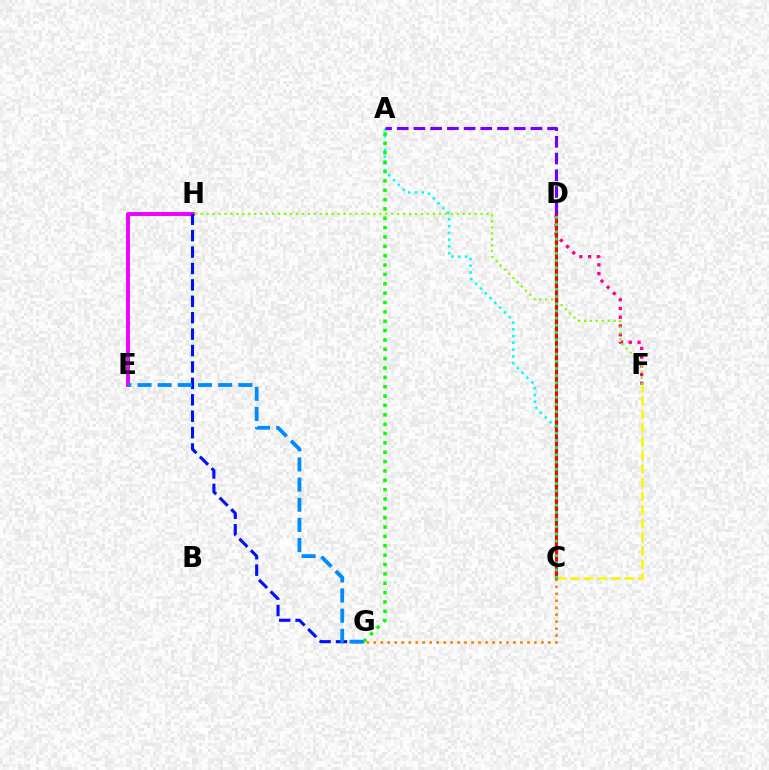{('C', 'F'): [{'color': '#fcf500', 'line_style': 'dashed', 'thickness': 1.85}], ('E', 'H'): [{'color': '#ee00ff', 'line_style': 'solid', 'thickness': 2.83}], ('D', 'F'): [{'color': '#ff0094', 'line_style': 'dotted', 'thickness': 2.38}], ('A', 'C'): [{'color': '#00fff6', 'line_style': 'dotted', 'thickness': 1.84}], ('G', 'H'): [{'color': '#0010ff', 'line_style': 'dashed', 'thickness': 2.23}], ('F', 'H'): [{'color': '#84ff00', 'line_style': 'dotted', 'thickness': 1.62}], ('C', 'D'): [{'color': '#ff0000', 'line_style': 'solid', 'thickness': 2.26}, {'color': '#00ff74', 'line_style': 'dotted', 'thickness': 1.95}], ('A', 'G'): [{'color': '#08ff00', 'line_style': 'dotted', 'thickness': 2.54}], ('C', 'G'): [{'color': '#ff7c00', 'line_style': 'dotted', 'thickness': 1.9}], ('A', 'D'): [{'color': '#7200ff', 'line_style': 'dashed', 'thickness': 2.27}], ('E', 'G'): [{'color': '#008cff', 'line_style': 'dashed', 'thickness': 2.74}]}